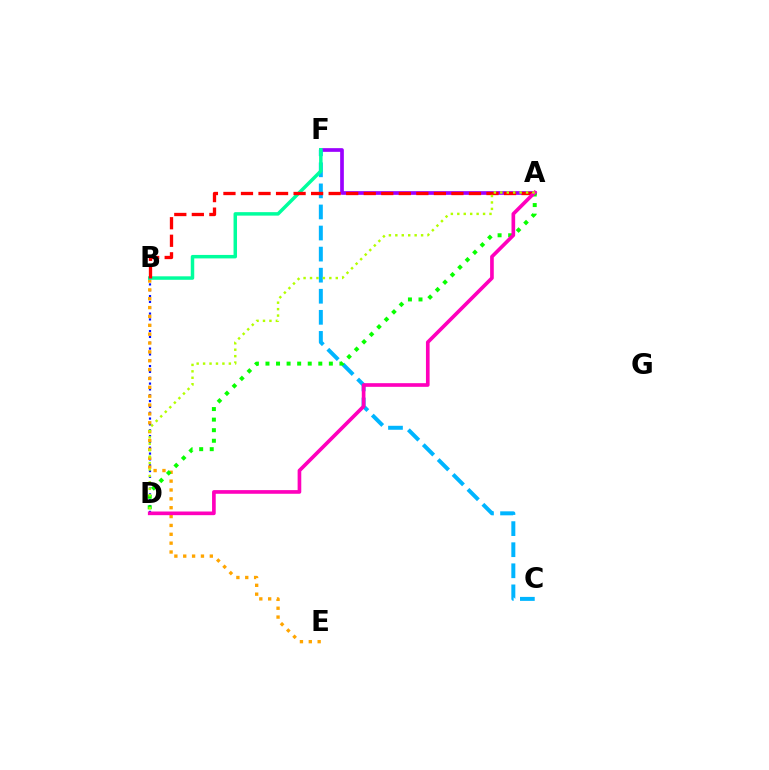{('A', 'F'): [{'color': '#9b00ff', 'line_style': 'solid', 'thickness': 2.65}], ('B', 'D'): [{'color': '#0010ff', 'line_style': 'dotted', 'thickness': 1.58}], ('C', 'F'): [{'color': '#00b5ff', 'line_style': 'dashed', 'thickness': 2.86}], ('B', 'E'): [{'color': '#ffa500', 'line_style': 'dotted', 'thickness': 2.41}], ('B', 'F'): [{'color': '#00ff9d', 'line_style': 'solid', 'thickness': 2.5}], ('A', 'D'): [{'color': '#08ff00', 'line_style': 'dotted', 'thickness': 2.87}, {'color': '#ff00bd', 'line_style': 'solid', 'thickness': 2.63}, {'color': '#b3ff00', 'line_style': 'dotted', 'thickness': 1.75}], ('A', 'B'): [{'color': '#ff0000', 'line_style': 'dashed', 'thickness': 2.38}]}